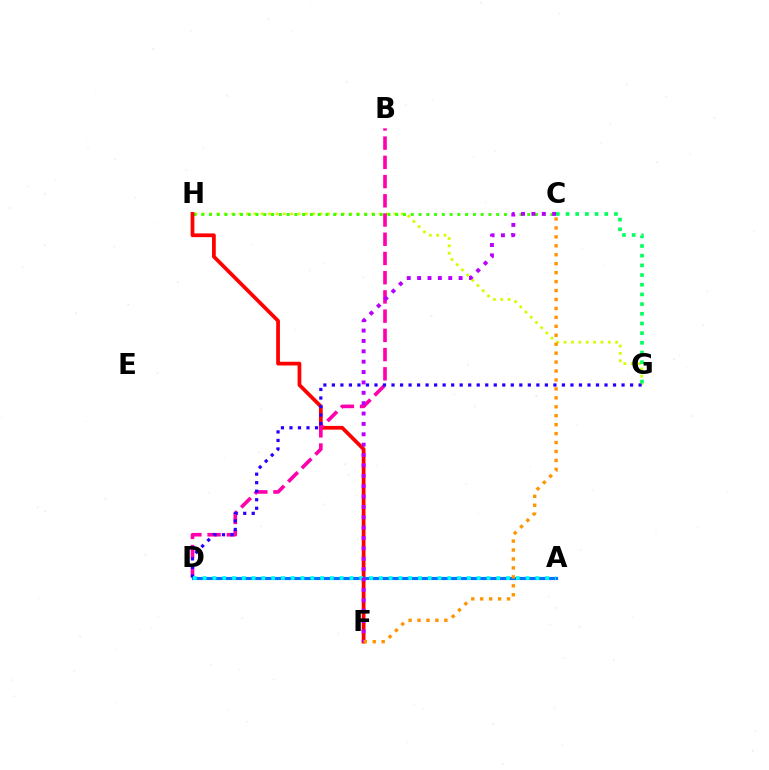{('G', 'H'): [{'color': '#d1ff00', 'line_style': 'dotted', 'thickness': 2.0}], ('C', 'H'): [{'color': '#3dff00', 'line_style': 'dotted', 'thickness': 2.11}], ('F', 'H'): [{'color': '#ff0000', 'line_style': 'solid', 'thickness': 2.69}], ('B', 'D'): [{'color': '#ff00ac', 'line_style': 'dashed', 'thickness': 2.61}], ('D', 'G'): [{'color': '#2500ff', 'line_style': 'dotted', 'thickness': 2.31}], ('A', 'D'): [{'color': '#0074ff', 'line_style': 'solid', 'thickness': 2.26}, {'color': '#00fff6', 'line_style': 'dotted', 'thickness': 2.66}], ('C', 'F'): [{'color': '#b900ff', 'line_style': 'dotted', 'thickness': 2.82}, {'color': '#ff9400', 'line_style': 'dotted', 'thickness': 2.43}], ('C', 'G'): [{'color': '#00ff5c', 'line_style': 'dotted', 'thickness': 2.63}]}